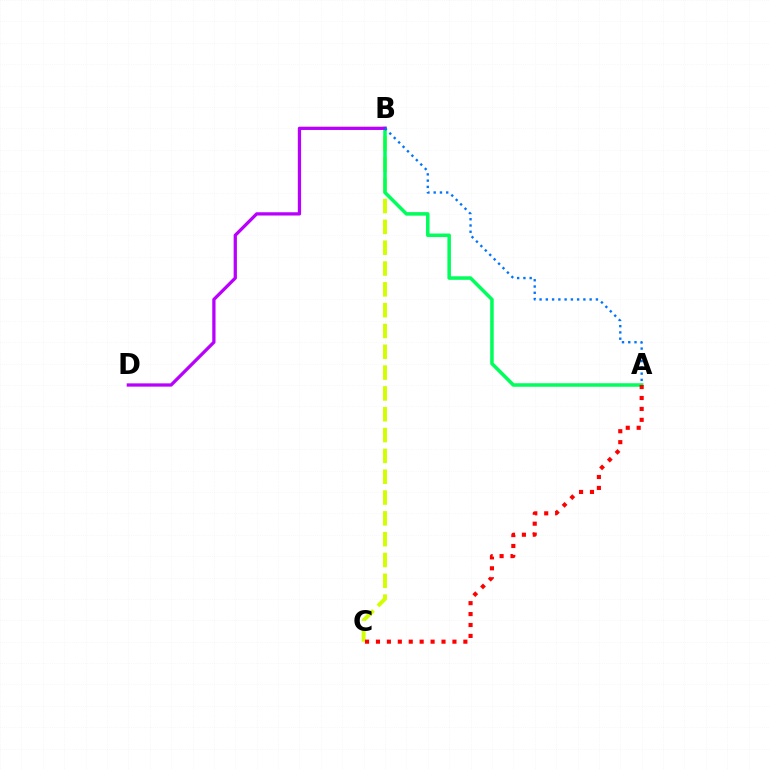{('B', 'C'): [{'color': '#d1ff00', 'line_style': 'dashed', 'thickness': 2.83}], ('A', 'B'): [{'color': '#00ff5c', 'line_style': 'solid', 'thickness': 2.54}, {'color': '#0074ff', 'line_style': 'dotted', 'thickness': 1.7}], ('A', 'C'): [{'color': '#ff0000', 'line_style': 'dotted', 'thickness': 2.97}], ('B', 'D'): [{'color': '#b900ff', 'line_style': 'solid', 'thickness': 2.35}]}